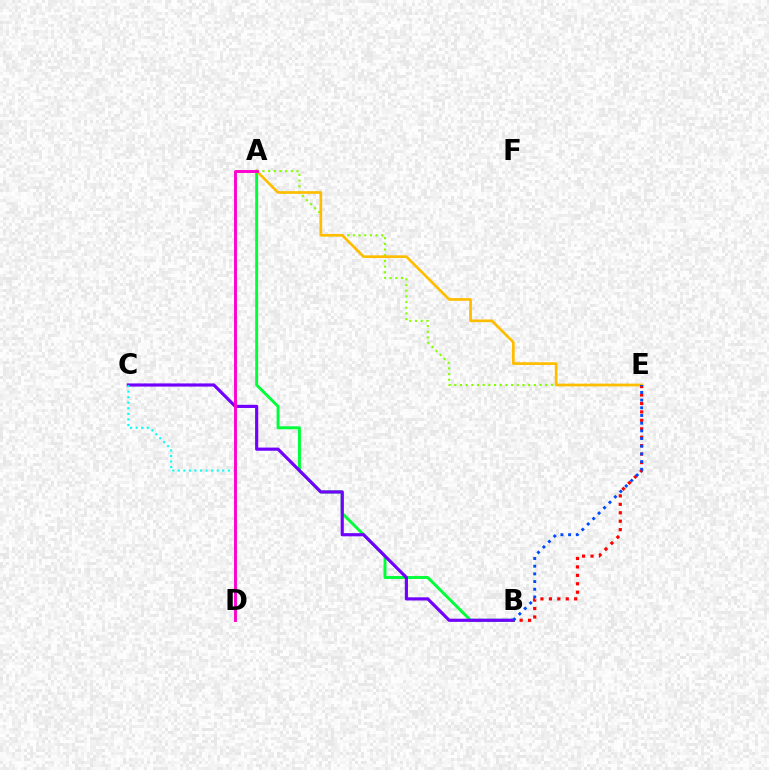{('A', 'B'): [{'color': '#00ff39', 'line_style': 'solid', 'thickness': 2.11}], ('A', 'E'): [{'color': '#84ff00', 'line_style': 'dotted', 'thickness': 1.54}, {'color': '#ffbd00', 'line_style': 'solid', 'thickness': 1.94}], ('B', 'C'): [{'color': '#7200ff', 'line_style': 'solid', 'thickness': 2.27}], ('C', 'D'): [{'color': '#00fff6', 'line_style': 'dotted', 'thickness': 1.51}], ('B', 'E'): [{'color': '#ff0000', 'line_style': 'dotted', 'thickness': 2.29}, {'color': '#004bff', 'line_style': 'dotted', 'thickness': 2.09}], ('A', 'D'): [{'color': '#ff00cf', 'line_style': 'solid', 'thickness': 2.09}]}